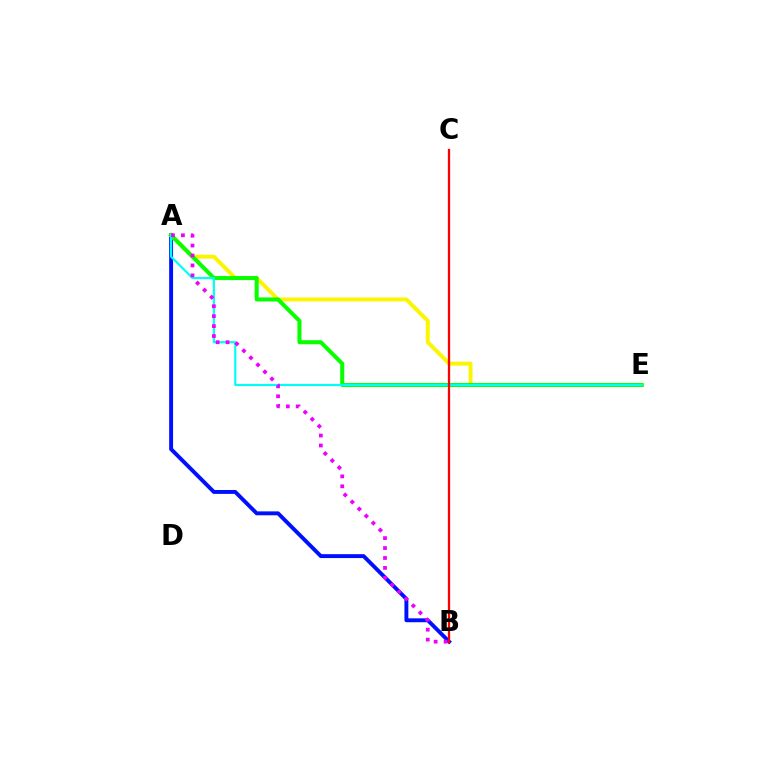{('A', 'B'): [{'color': '#0010ff', 'line_style': 'solid', 'thickness': 2.81}, {'color': '#ee00ff', 'line_style': 'dotted', 'thickness': 2.7}], ('A', 'E'): [{'color': '#fcf500', 'line_style': 'solid', 'thickness': 2.83}, {'color': '#08ff00', 'line_style': 'solid', 'thickness': 2.89}, {'color': '#00fff6', 'line_style': 'solid', 'thickness': 1.58}], ('B', 'C'): [{'color': '#ff0000', 'line_style': 'solid', 'thickness': 1.65}]}